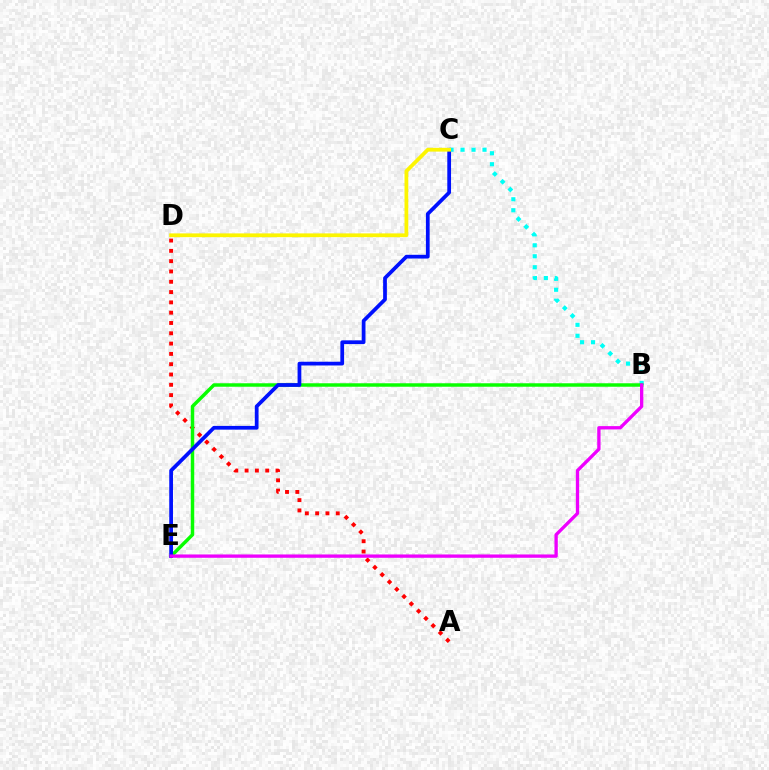{('B', 'C'): [{'color': '#00fff6', 'line_style': 'dotted', 'thickness': 2.98}], ('A', 'D'): [{'color': '#ff0000', 'line_style': 'dotted', 'thickness': 2.8}], ('B', 'E'): [{'color': '#08ff00', 'line_style': 'solid', 'thickness': 2.5}, {'color': '#ee00ff', 'line_style': 'solid', 'thickness': 2.39}], ('C', 'E'): [{'color': '#0010ff', 'line_style': 'solid', 'thickness': 2.69}], ('C', 'D'): [{'color': '#fcf500', 'line_style': 'solid', 'thickness': 2.72}]}